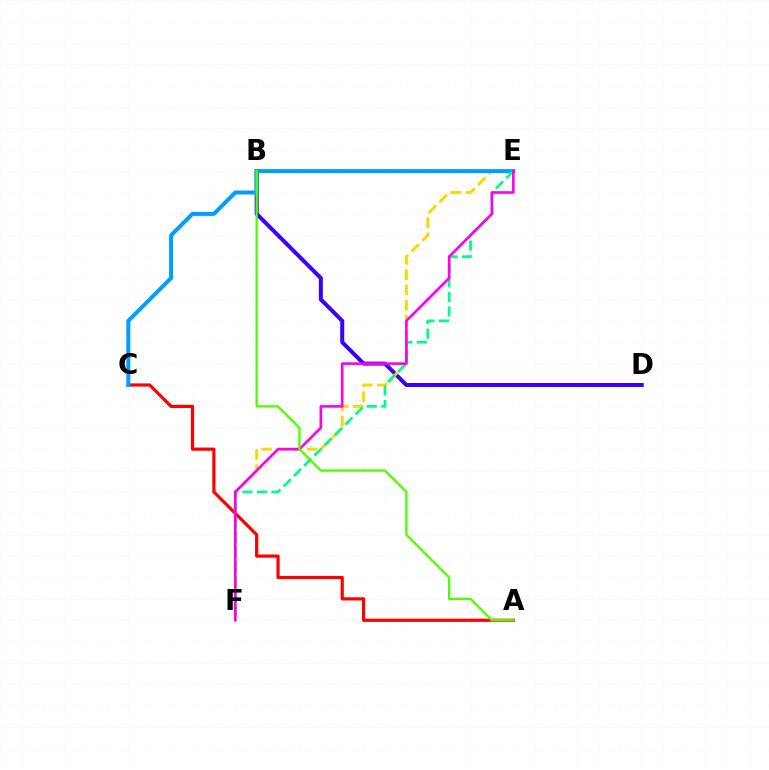{('A', 'C'): [{'color': '#ff0000', 'line_style': 'solid', 'thickness': 2.3}], ('B', 'D'): [{'color': '#3700ff', 'line_style': 'solid', 'thickness': 2.88}], ('E', 'F'): [{'color': '#ffd500', 'line_style': 'dashed', 'thickness': 2.07}, {'color': '#00ff86', 'line_style': 'dashed', 'thickness': 1.97}, {'color': '#ff00ed', 'line_style': 'solid', 'thickness': 1.9}], ('C', 'E'): [{'color': '#009eff', 'line_style': 'solid', 'thickness': 2.88}], ('A', 'B'): [{'color': '#4fff00', 'line_style': 'solid', 'thickness': 1.68}]}